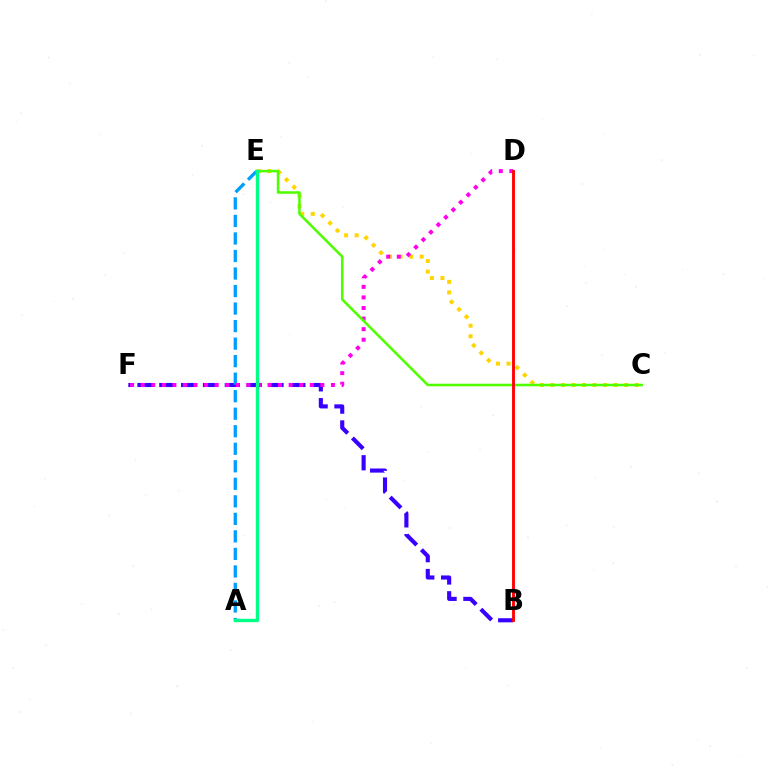{('B', 'F'): [{'color': '#3700ff', 'line_style': 'dashed', 'thickness': 2.97}], ('C', 'E'): [{'color': '#ffd500', 'line_style': 'dotted', 'thickness': 2.87}, {'color': '#4fff00', 'line_style': 'solid', 'thickness': 1.84}], ('A', 'E'): [{'color': '#009eff', 'line_style': 'dashed', 'thickness': 2.38}, {'color': '#00ff86', 'line_style': 'solid', 'thickness': 2.43}], ('D', 'F'): [{'color': '#ff00ed', 'line_style': 'dotted', 'thickness': 2.87}], ('B', 'D'): [{'color': '#ff0000', 'line_style': 'solid', 'thickness': 2.07}]}